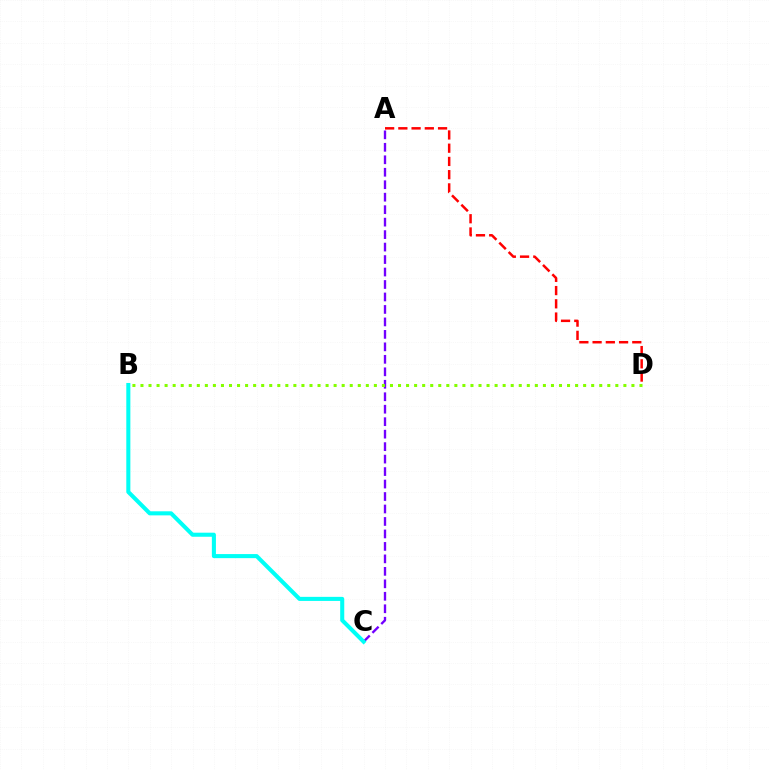{('A', 'D'): [{'color': '#ff0000', 'line_style': 'dashed', 'thickness': 1.8}], ('A', 'C'): [{'color': '#7200ff', 'line_style': 'dashed', 'thickness': 1.69}], ('B', 'C'): [{'color': '#00fff6', 'line_style': 'solid', 'thickness': 2.93}], ('B', 'D'): [{'color': '#84ff00', 'line_style': 'dotted', 'thickness': 2.19}]}